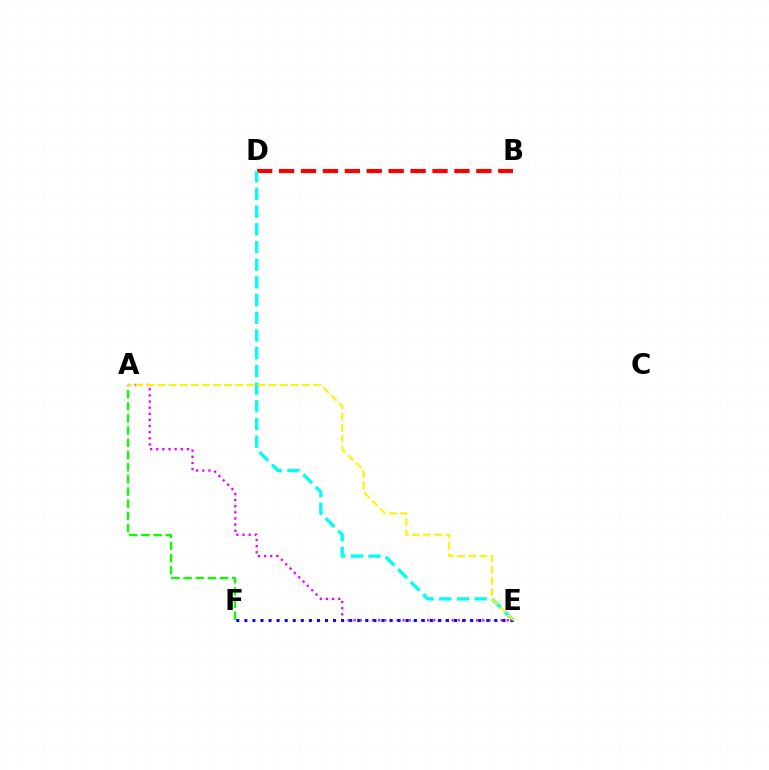{('A', 'E'): [{'color': '#ee00ff', 'line_style': 'dotted', 'thickness': 1.66}, {'color': '#fcf500', 'line_style': 'dashed', 'thickness': 1.51}], ('B', 'D'): [{'color': '#ff0000', 'line_style': 'dashed', 'thickness': 2.98}], ('D', 'E'): [{'color': '#00fff6', 'line_style': 'dashed', 'thickness': 2.4}], ('A', 'F'): [{'color': '#08ff00', 'line_style': 'dashed', 'thickness': 1.65}], ('E', 'F'): [{'color': '#0010ff', 'line_style': 'dotted', 'thickness': 2.19}]}